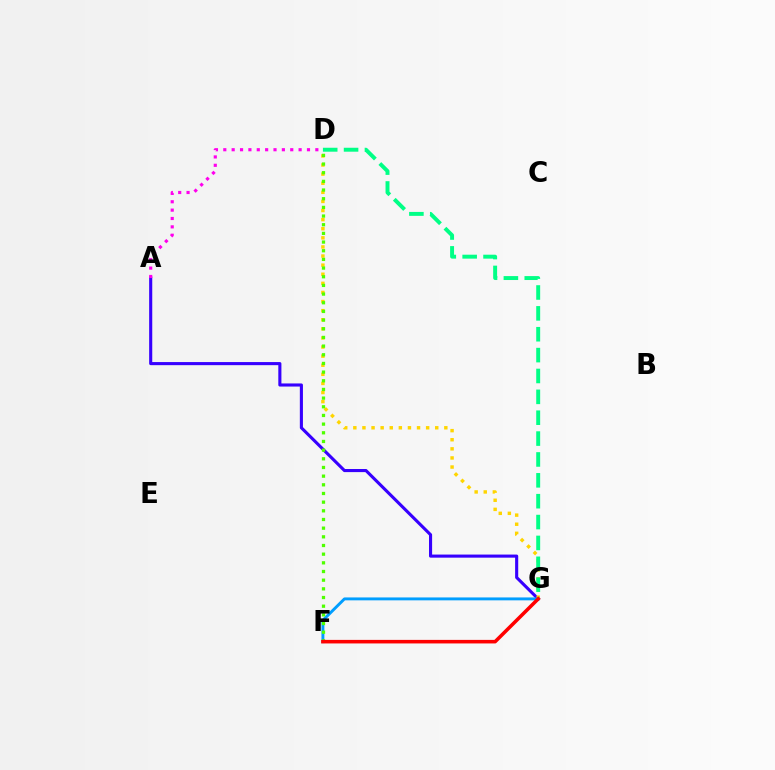{('A', 'G'): [{'color': '#3700ff', 'line_style': 'solid', 'thickness': 2.23}], ('D', 'G'): [{'color': '#ffd500', 'line_style': 'dotted', 'thickness': 2.47}, {'color': '#00ff86', 'line_style': 'dashed', 'thickness': 2.84}], ('F', 'G'): [{'color': '#009eff', 'line_style': 'solid', 'thickness': 2.09}, {'color': '#ff0000', 'line_style': 'solid', 'thickness': 2.56}], ('D', 'F'): [{'color': '#4fff00', 'line_style': 'dotted', 'thickness': 2.36}], ('A', 'D'): [{'color': '#ff00ed', 'line_style': 'dotted', 'thickness': 2.27}]}